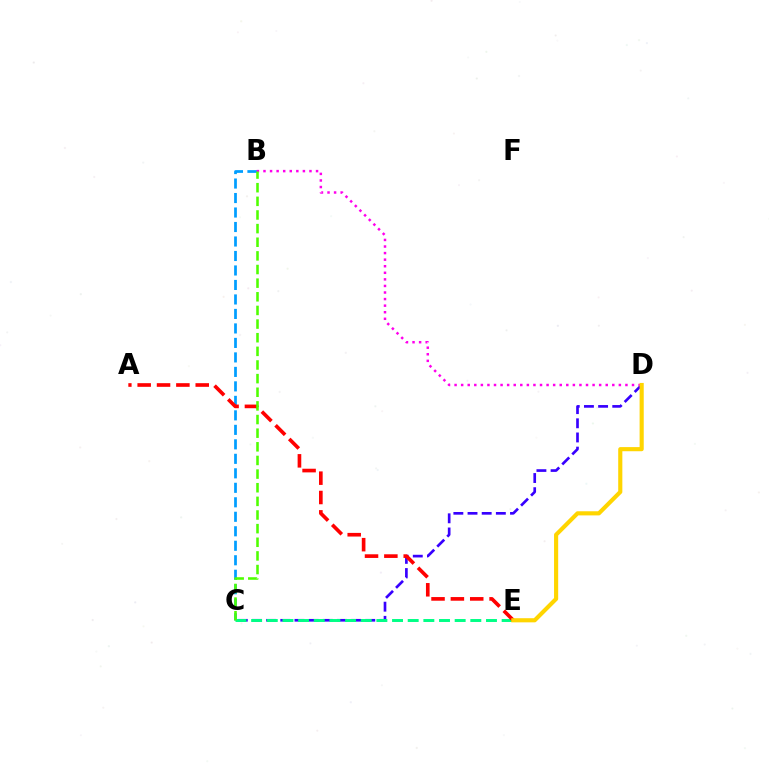{('B', 'C'): [{'color': '#009eff', 'line_style': 'dashed', 'thickness': 1.97}, {'color': '#4fff00', 'line_style': 'dashed', 'thickness': 1.85}], ('C', 'D'): [{'color': '#3700ff', 'line_style': 'dashed', 'thickness': 1.92}], ('B', 'D'): [{'color': '#ff00ed', 'line_style': 'dotted', 'thickness': 1.79}], ('C', 'E'): [{'color': '#00ff86', 'line_style': 'dashed', 'thickness': 2.13}], ('A', 'E'): [{'color': '#ff0000', 'line_style': 'dashed', 'thickness': 2.63}], ('D', 'E'): [{'color': '#ffd500', 'line_style': 'solid', 'thickness': 2.97}]}